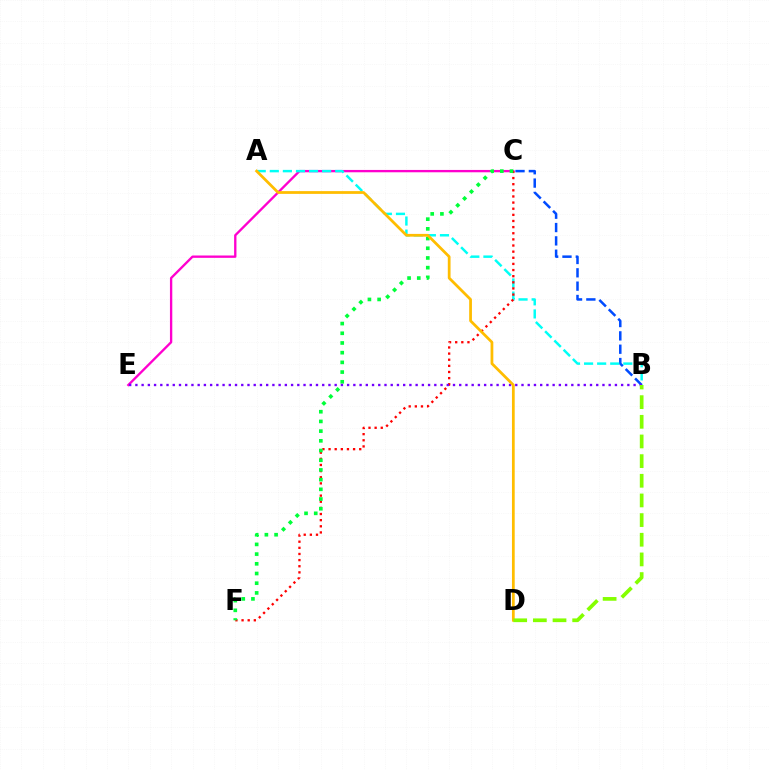{('B', 'C'): [{'color': '#004bff', 'line_style': 'dashed', 'thickness': 1.81}], ('C', 'E'): [{'color': '#ff00cf', 'line_style': 'solid', 'thickness': 1.69}], ('A', 'B'): [{'color': '#00fff6', 'line_style': 'dashed', 'thickness': 1.78}], ('C', 'F'): [{'color': '#ff0000', 'line_style': 'dotted', 'thickness': 1.67}, {'color': '#00ff39', 'line_style': 'dotted', 'thickness': 2.64}], ('B', 'E'): [{'color': '#7200ff', 'line_style': 'dotted', 'thickness': 1.69}], ('A', 'D'): [{'color': '#ffbd00', 'line_style': 'solid', 'thickness': 1.99}], ('B', 'D'): [{'color': '#84ff00', 'line_style': 'dashed', 'thickness': 2.67}]}